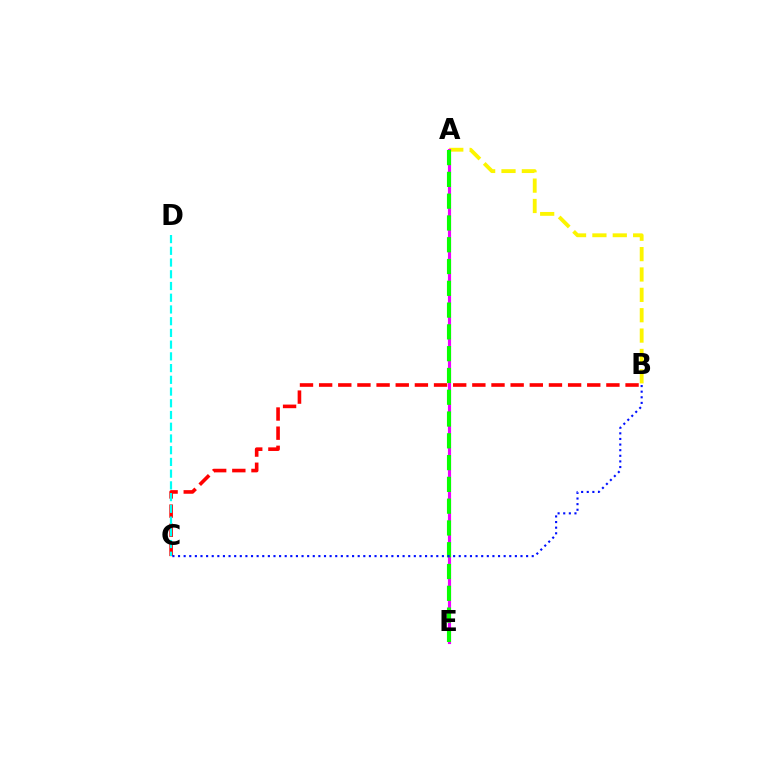{('A', 'B'): [{'color': '#fcf500', 'line_style': 'dashed', 'thickness': 2.77}], ('A', 'E'): [{'color': '#ee00ff', 'line_style': 'solid', 'thickness': 2.26}, {'color': '#08ff00', 'line_style': 'dashed', 'thickness': 2.96}], ('B', 'C'): [{'color': '#ff0000', 'line_style': 'dashed', 'thickness': 2.6}, {'color': '#0010ff', 'line_style': 'dotted', 'thickness': 1.53}], ('C', 'D'): [{'color': '#00fff6', 'line_style': 'dashed', 'thickness': 1.59}]}